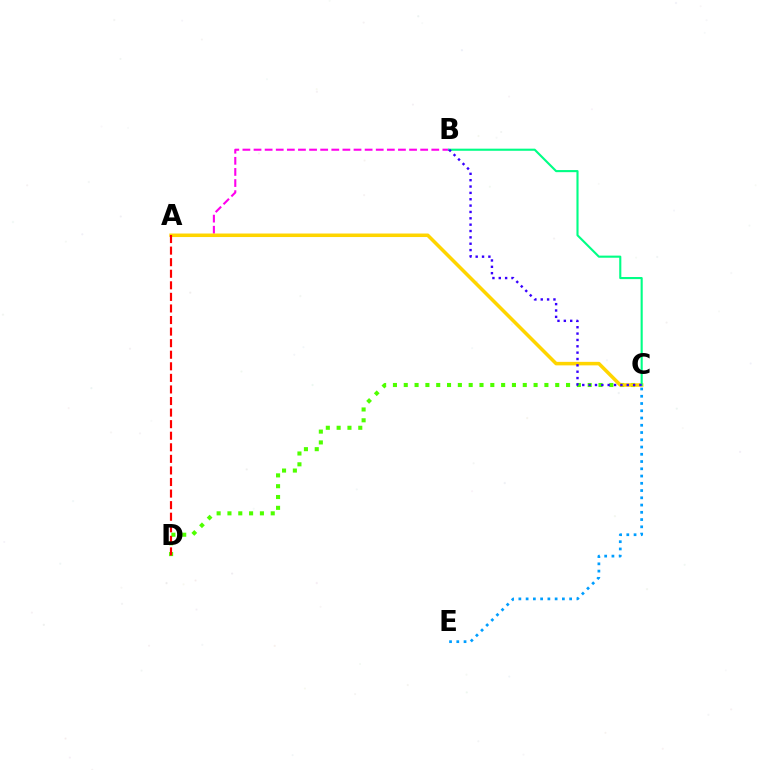{('C', 'D'): [{'color': '#4fff00', 'line_style': 'dotted', 'thickness': 2.94}], ('A', 'B'): [{'color': '#ff00ed', 'line_style': 'dashed', 'thickness': 1.51}], ('A', 'C'): [{'color': '#ffd500', 'line_style': 'solid', 'thickness': 2.54}], ('A', 'D'): [{'color': '#ff0000', 'line_style': 'dashed', 'thickness': 1.57}], ('B', 'C'): [{'color': '#00ff86', 'line_style': 'solid', 'thickness': 1.52}, {'color': '#3700ff', 'line_style': 'dotted', 'thickness': 1.73}], ('C', 'E'): [{'color': '#009eff', 'line_style': 'dotted', 'thickness': 1.97}]}